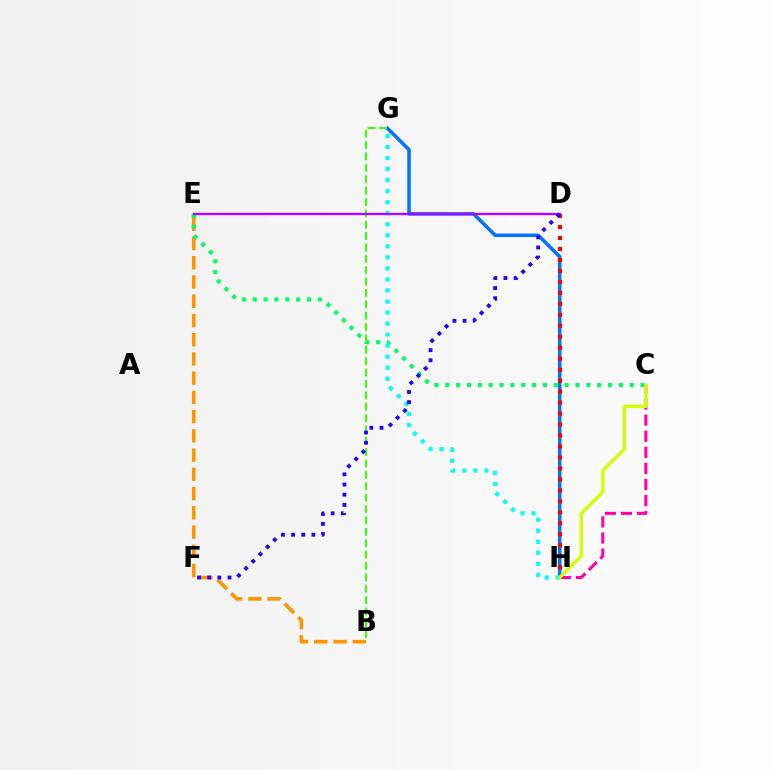{('B', 'E'): [{'color': '#ff9400', 'line_style': 'dashed', 'thickness': 2.61}], ('C', 'H'): [{'color': '#ff00ac', 'line_style': 'dashed', 'thickness': 2.19}, {'color': '#d1ff00', 'line_style': 'solid', 'thickness': 2.42}], ('C', 'E'): [{'color': '#00ff5c', 'line_style': 'dotted', 'thickness': 2.95}], ('G', 'H'): [{'color': '#0074ff', 'line_style': 'solid', 'thickness': 2.53}, {'color': '#00fff6', 'line_style': 'dotted', 'thickness': 3.0}], ('B', 'G'): [{'color': '#3dff00', 'line_style': 'dashed', 'thickness': 1.55}], ('D', 'H'): [{'color': '#ff0000', 'line_style': 'dotted', 'thickness': 2.98}], ('D', 'E'): [{'color': '#b900ff', 'line_style': 'solid', 'thickness': 1.68}], ('D', 'F'): [{'color': '#2500ff', 'line_style': 'dotted', 'thickness': 2.76}]}